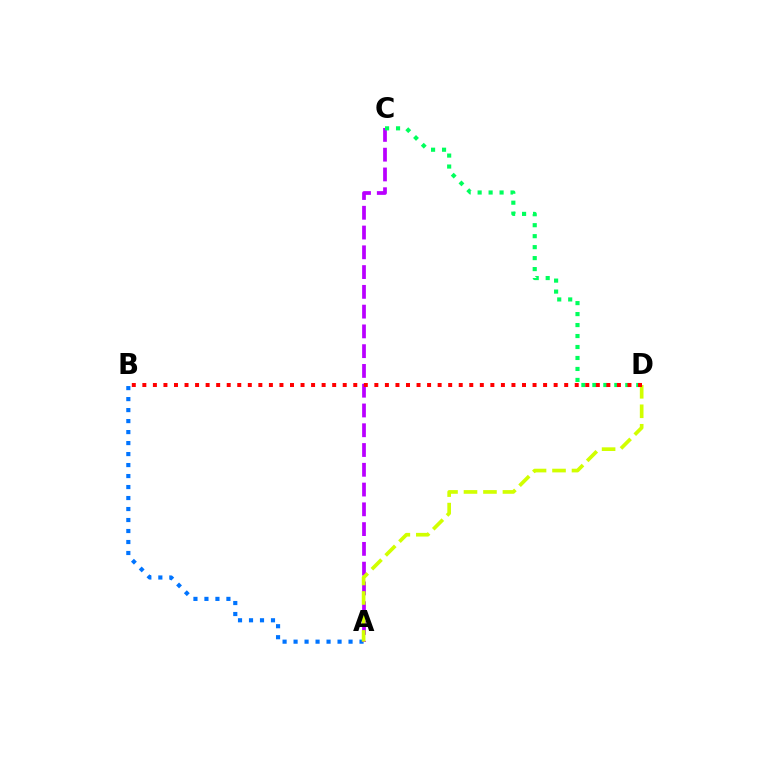{('A', 'B'): [{'color': '#0074ff', 'line_style': 'dotted', 'thickness': 2.99}], ('A', 'C'): [{'color': '#b900ff', 'line_style': 'dashed', 'thickness': 2.69}], ('C', 'D'): [{'color': '#00ff5c', 'line_style': 'dotted', 'thickness': 2.98}], ('A', 'D'): [{'color': '#d1ff00', 'line_style': 'dashed', 'thickness': 2.65}], ('B', 'D'): [{'color': '#ff0000', 'line_style': 'dotted', 'thickness': 2.87}]}